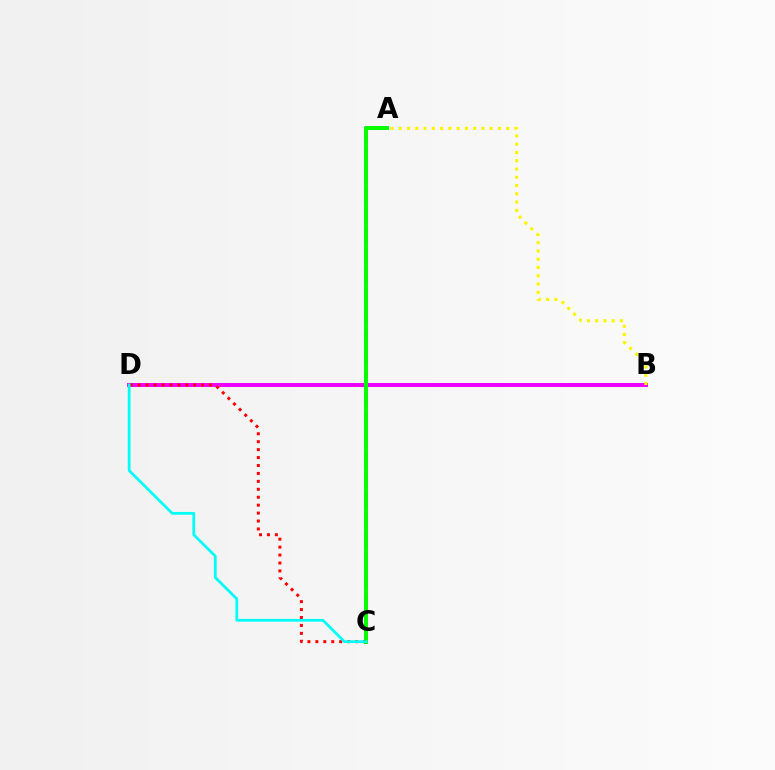{('B', 'D'): [{'color': '#ee00ff', 'line_style': 'solid', 'thickness': 2.85}], ('A', 'C'): [{'color': '#0010ff', 'line_style': 'dashed', 'thickness': 2.76}, {'color': '#08ff00', 'line_style': 'solid', 'thickness': 2.86}], ('A', 'B'): [{'color': '#fcf500', 'line_style': 'dotted', 'thickness': 2.25}], ('C', 'D'): [{'color': '#ff0000', 'line_style': 'dotted', 'thickness': 2.16}, {'color': '#00fff6', 'line_style': 'solid', 'thickness': 1.99}]}